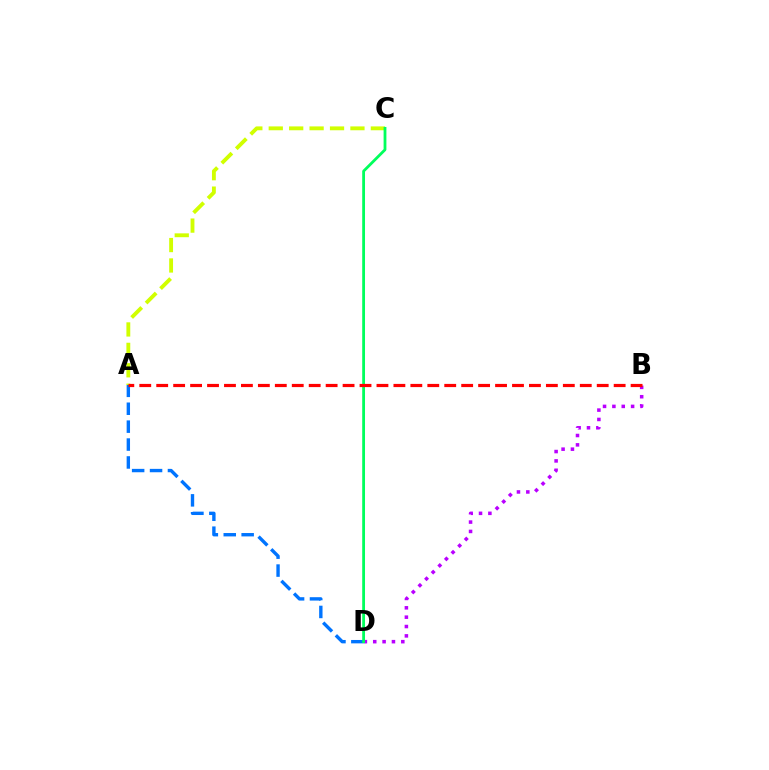{('A', 'C'): [{'color': '#d1ff00', 'line_style': 'dashed', 'thickness': 2.77}], ('A', 'D'): [{'color': '#0074ff', 'line_style': 'dashed', 'thickness': 2.43}], ('B', 'D'): [{'color': '#b900ff', 'line_style': 'dotted', 'thickness': 2.54}], ('C', 'D'): [{'color': '#00ff5c', 'line_style': 'solid', 'thickness': 2.02}], ('A', 'B'): [{'color': '#ff0000', 'line_style': 'dashed', 'thickness': 2.3}]}